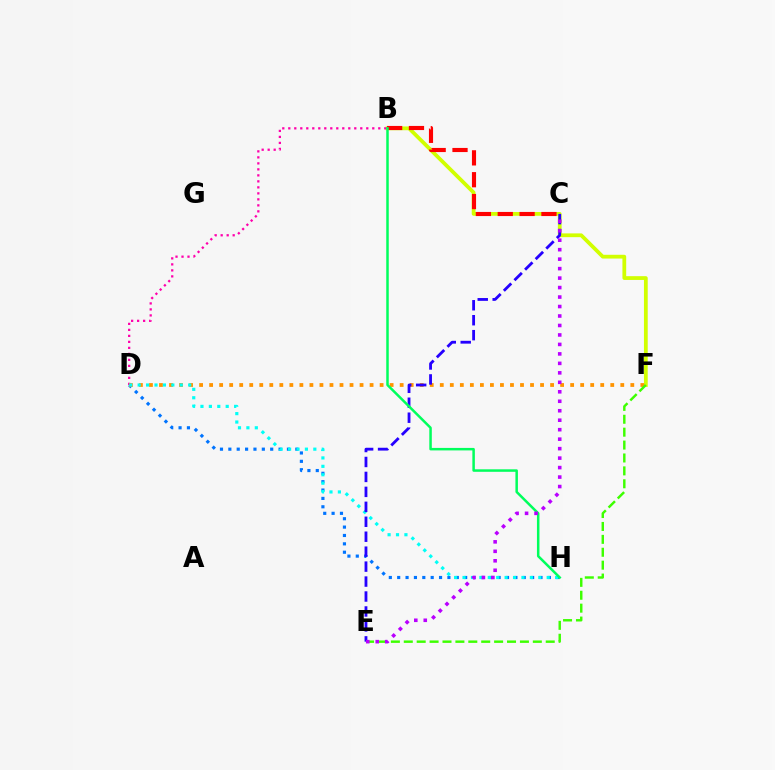{('B', 'F'): [{'color': '#d1ff00', 'line_style': 'solid', 'thickness': 2.71}], ('B', 'D'): [{'color': '#ff00ac', 'line_style': 'dotted', 'thickness': 1.63}], ('D', 'H'): [{'color': '#0074ff', 'line_style': 'dotted', 'thickness': 2.27}, {'color': '#00fff6', 'line_style': 'dotted', 'thickness': 2.29}], ('D', 'F'): [{'color': '#ff9400', 'line_style': 'dotted', 'thickness': 2.72}], ('B', 'C'): [{'color': '#ff0000', 'line_style': 'dashed', 'thickness': 2.97}], ('E', 'F'): [{'color': '#3dff00', 'line_style': 'dashed', 'thickness': 1.75}], ('C', 'E'): [{'color': '#2500ff', 'line_style': 'dashed', 'thickness': 2.03}, {'color': '#b900ff', 'line_style': 'dotted', 'thickness': 2.57}], ('B', 'H'): [{'color': '#00ff5c', 'line_style': 'solid', 'thickness': 1.8}]}